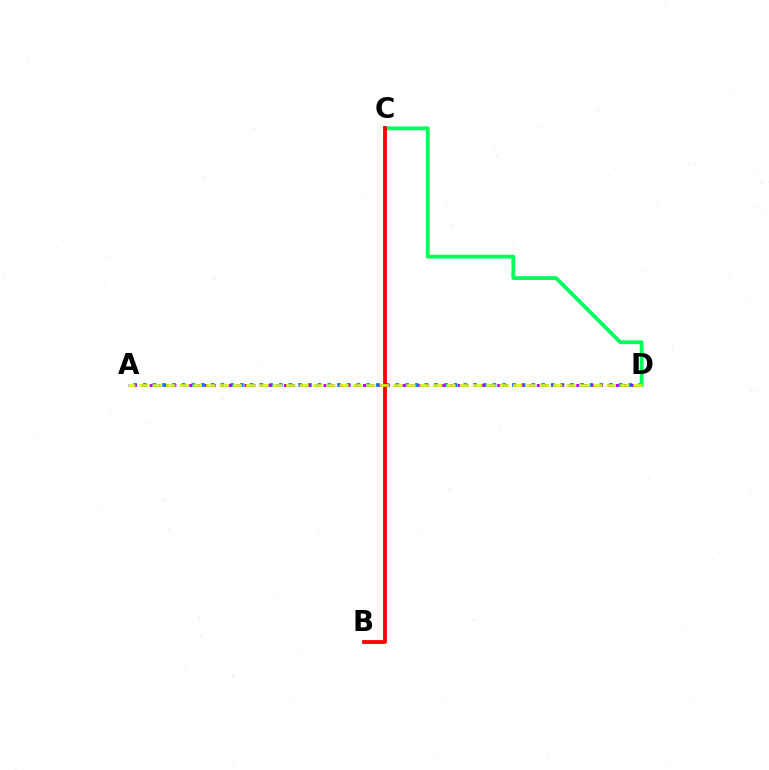{('A', 'D'): [{'color': '#0074ff', 'line_style': 'dotted', 'thickness': 2.64}, {'color': '#b900ff', 'line_style': 'dotted', 'thickness': 2.15}, {'color': '#d1ff00', 'line_style': 'dashed', 'thickness': 1.81}], ('C', 'D'): [{'color': '#00ff5c', 'line_style': 'solid', 'thickness': 2.74}], ('B', 'C'): [{'color': '#ff0000', 'line_style': 'solid', 'thickness': 2.74}]}